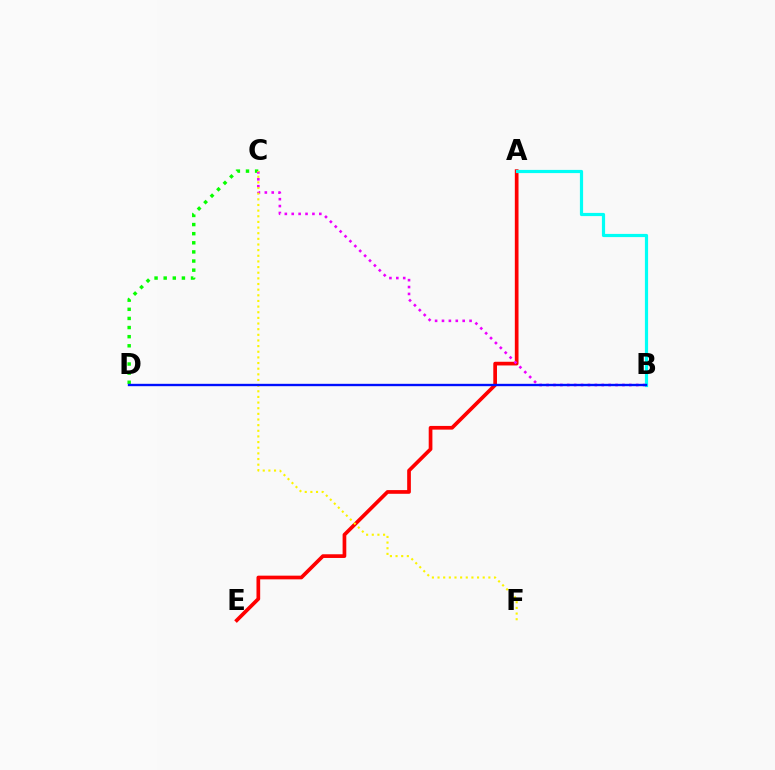{('C', 'D'): [{'color': '#08ff00', 'line_style': 'dotted', 'thickness': 2.48}], ('A', 'E'): [{'color': '#ff0000', 'line_style': 'solid', 'thickness': 2.66}], ('B', 'C'): [{'color': '#ee00ff', 'line_style': 'dotted', 'thickness': 1.87}], ('C', 'F'): [{'color': '#fcf500', 'line_style': 'dotted', 'thickness': 1.53}], ('A', 'B'): [{'color': '#00fff6', 'line_style': 'solid', 'thickness': 2.3}], ('B', 'D'): [{'color': '#0010ff', 'line_style': 'solid', 'thickness': 1.71}]}